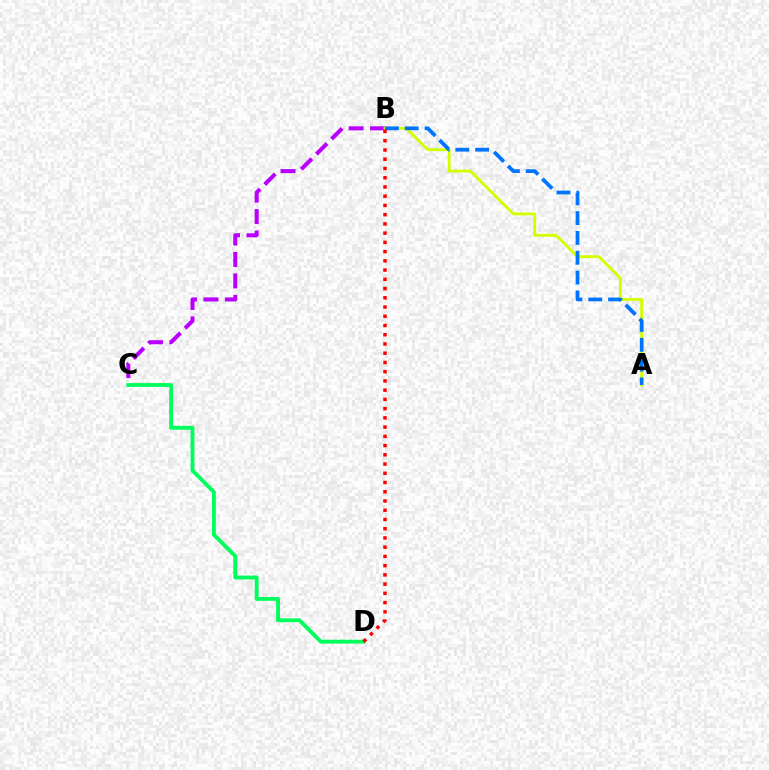{('B', 'C'): [{'color': '#b900ff', 'line_style': 'dashed', 'thickness': 2.91}], ('C', 'D'): [{'color': '#00ff5c', 'line_style': 'solid', 'thickness': 2.78}], ('A', 'B'): [{'color': '#d1ff00', 'line_style': 'solid', 'thickness': 2.04}, {'color': '#0074ff', 'line_style': 'dashed', 'thickness': 2.69}], ('B', 'D'): [{'color': '#ff0000', 'line_style': 'dotted', 'thickness': 2.51}]}